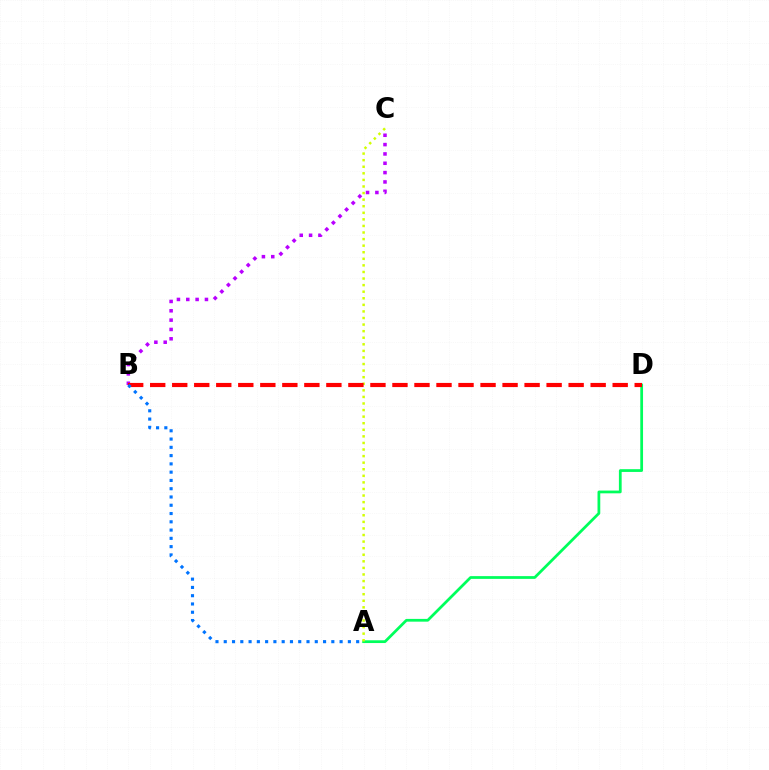{('A', 'D'): [{'color': '#00ff5c', 'line_style': 'solid', 'thickness': 1.98}], ('B', 'C'): [{'color': '#b900ff', 'line_style': 'dotted', 'thickness': 2.54}], ('A', 'C'): [{'color': '#d1ff00', 'line_style': 'dotted', 'thickness': 1.79}], ('B', 'D'): [{'color': '#ff0000', 'line_style': 'dashed', 'thickness': 2.99}], ('A', 'B'): [{'color': '#0074ff', 'line_style': 'dotted', 'thickness': 2.25}]}